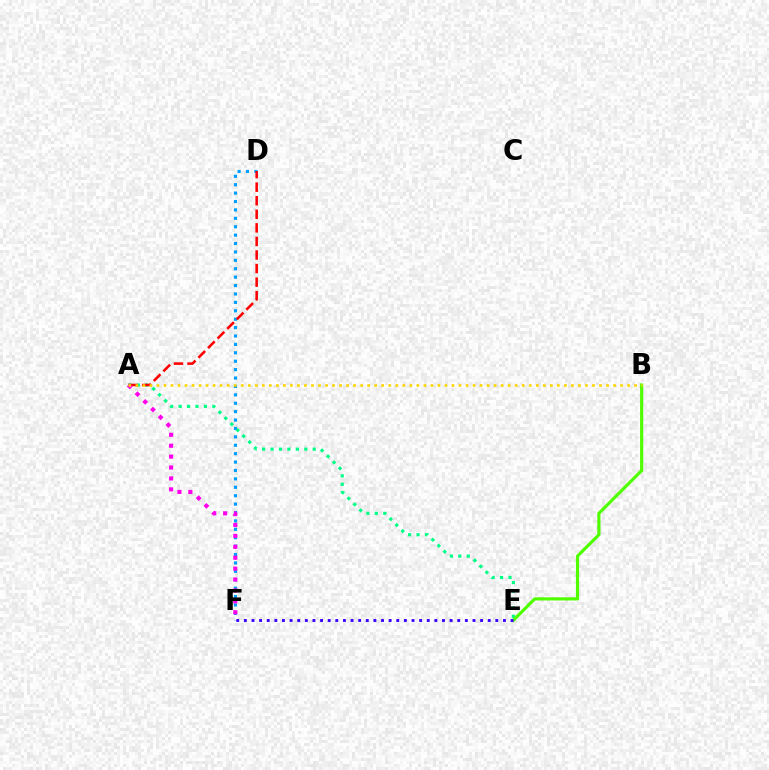{('D', 'F'): [{'color': '#009eff', 'line_style': 'dotted', 'thickness': 2.28}], ('A', 'E'): [{'color': '#00ff86', 'line_style': 'dotted', 'thickness': 2.29}], ('B', 'E'): [{'color': '#4fff00', 'line_style': 'solid', 'thickness': 2.27}], ('A', 'D'): [{'color': '#ff0000', 'line_style': 'dashed', 'thickness': 1.84}], ('A', 'F'): [{'color': '#ff00ed', 'line_style': 'dotted', 'thickness': 2.96}], ('A', 'B'): [{'color': '#ffd500', 'line_style': 'dotted', 'thickness': 1.91}], ('E', 'F'): [{'color': '#3700ff', 'line_style': 'dotted', 'thickness': 2.07}]}